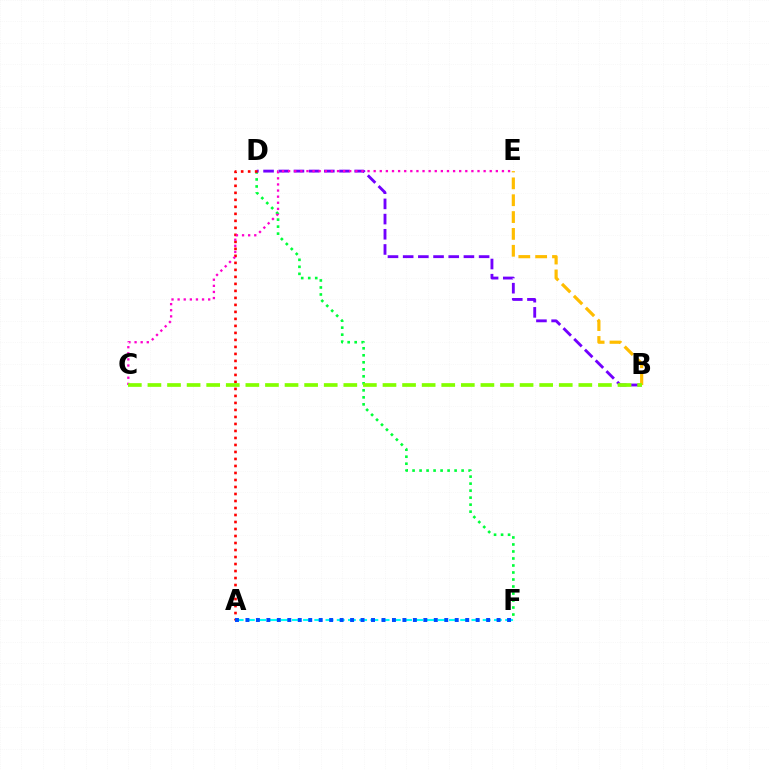{('D', 'F'): [{'color': '#00ff39', 'line_style': 'dotted', 'thickness': 1.9}], ('B', 'D'): [{'color': '#7200ff', 'line_style': 'dashed', 'thickness': 2.06}], ('B', 'E'): [{'color': '#ffbd00', 'line_style': 'dashed', 'thickness': 2.29}], ('A', 'F'): [{'color': '#00fff6', 'line_style': 'dashed', 'thickness': 1.53}, {'color': '#004bff', 'line_style': 'dotted', 'thickness': 2.84}], ('A', 'D'): [{'color': '#ff0000', 'line_style': 'dotted', 'thickness': 1.9}], ('C', 'E'): [{'color': '#ff00cf', 'line_style': 'dotted', 'thickness': 1.66}], ('B', 'C'): [{'color': '#84ff00', 'line_style': 'dashed', 'thickness': 2.66}]}